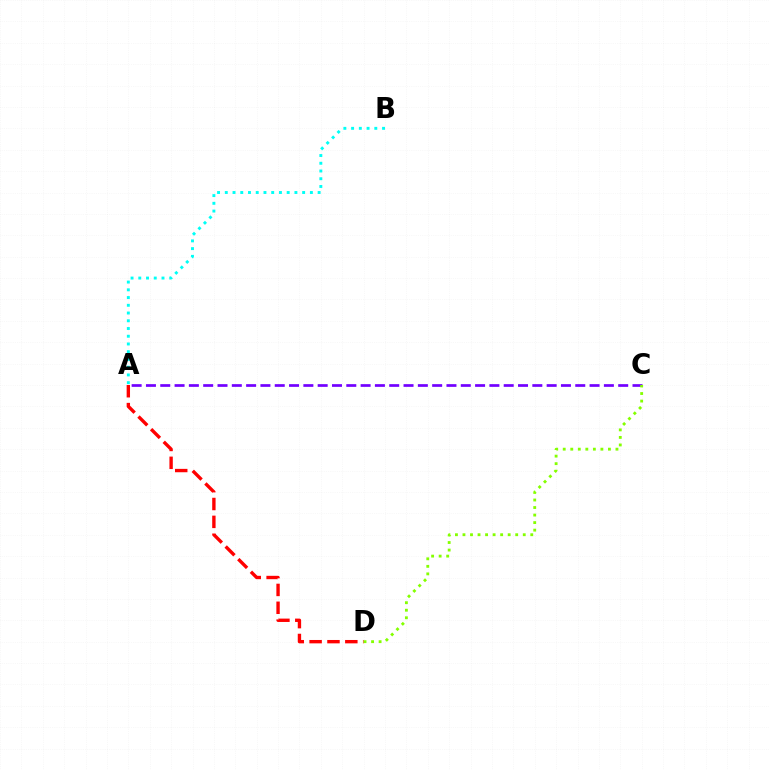{('A', 'B'): [{'color': '#00fff6', 'line_style': 'dotted', 'thickness': 2.1}], ('A', 'C'): [{'color': '#7200ff', 'line_style': 'dashed', 'thickness': 1.94}], ('A', 'D'): [{'color': '#ff0000', 'line_style': 'dashed', 'thickness': 2.43}], ('C', 'D'): [{'color': '#84ff00', 'line_style': 'dotted', 'thickness': 2.05}]}